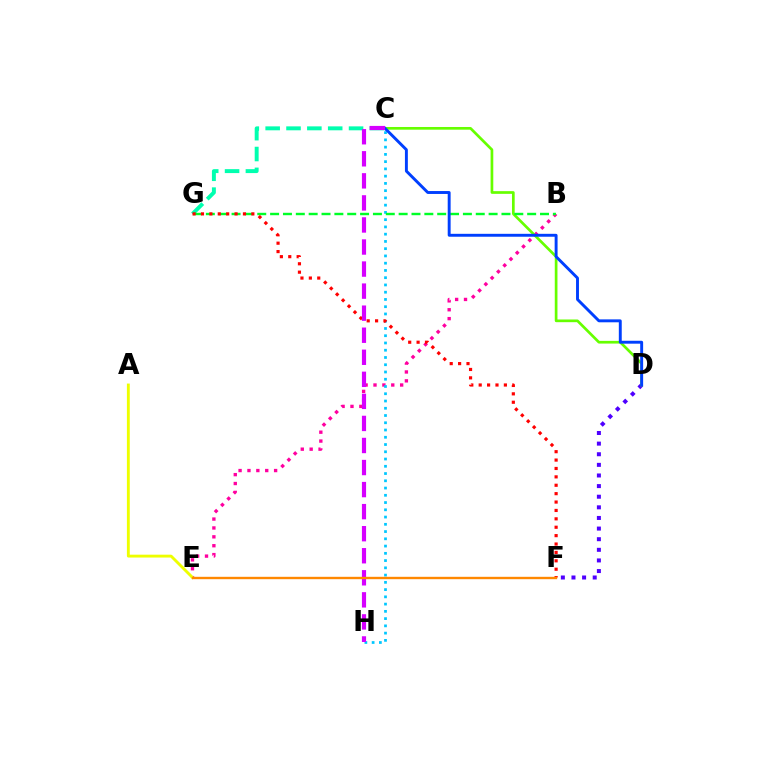{('B', 'E'): [{'color': '#ff00a0', 'line_style': 'dotted', 'thickness': 2.41}], ('D', 'F'): [{'color': '#4f00ff', 'line_style': 'dotted', 'thickness': 2.89}], ('C', 'G'): [{'color': '#00ffaf', 'line_style': 'dashed', 'thickness': 2.83}], ('C', 'D'): [{'color': '#66ff00', 'line_style': 'solid', 'thickness': 1.94}, {'color': '#003fff', 'line_style': 'solid', 'thickness': 2.1}], ('C', 'H'): [{'color': '#00c7ff', 'line_style': 'dotted', 'thickness': 1.97}, {'color': '#d600ff', 'line_style': 'dashed', 'thickness': 3.0}], ('A', 'E'): [{'color': '#eeff00', 'line_style': 'solid', 'thickness': 2.07}], ('B', 'G'): [{'color': '#00ff27', 'line_style': 'dashed', 'thickness': 1.75}], ('F', 'G'): [{'color': '#ff0000', 'line_style': 'dotted', 'thickness': 2.28}], ('E', 'F'): [{'color': '#ff8800', 'line_style': 'solid', 'thickness': 1.71}]}